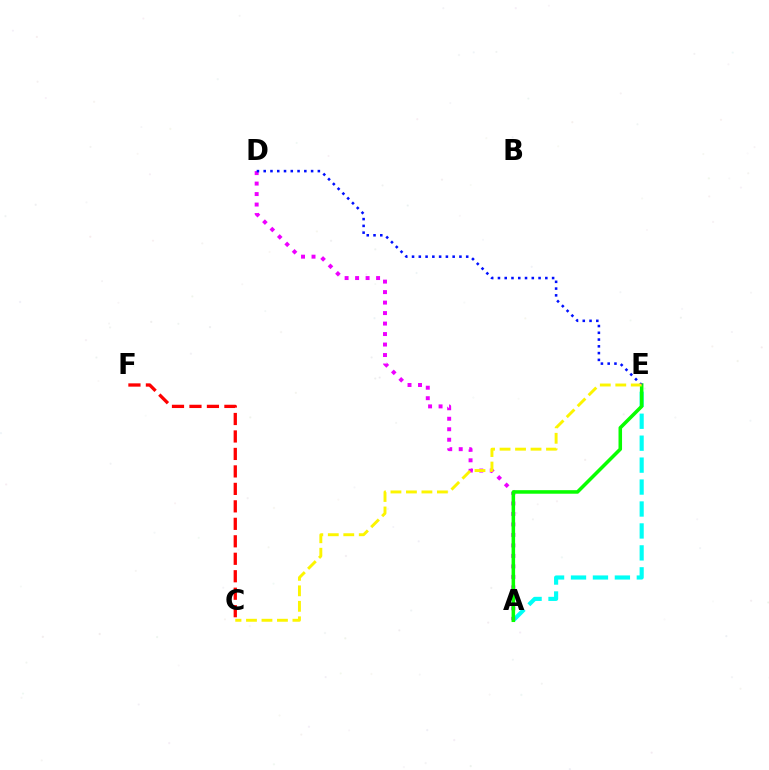{('A', 'E'): [{'color': '#00fff6', 'line_style': 'dashed', 'thickness': 2.98}, {'color': '#08ff00', 'line_style': 'solid', 'thickness': 2.55}], ('A', 'D'): [{'color': '#ee00ff', 'line_style': 'dotted', 'thickness': 2.85}], ('C', 'F'): [{'color': '#ff0000', 'line_style': 'dashed', 'thickness': 2.37}], ('D', 'E'): [{'color': '#0010ff', 'line_style': 'dotted', 'thickness': 1.84}], ('C', 'E'): [{'color': '#fcf500', 'line_style': 'dashed', 'thickness': 2.1}]}